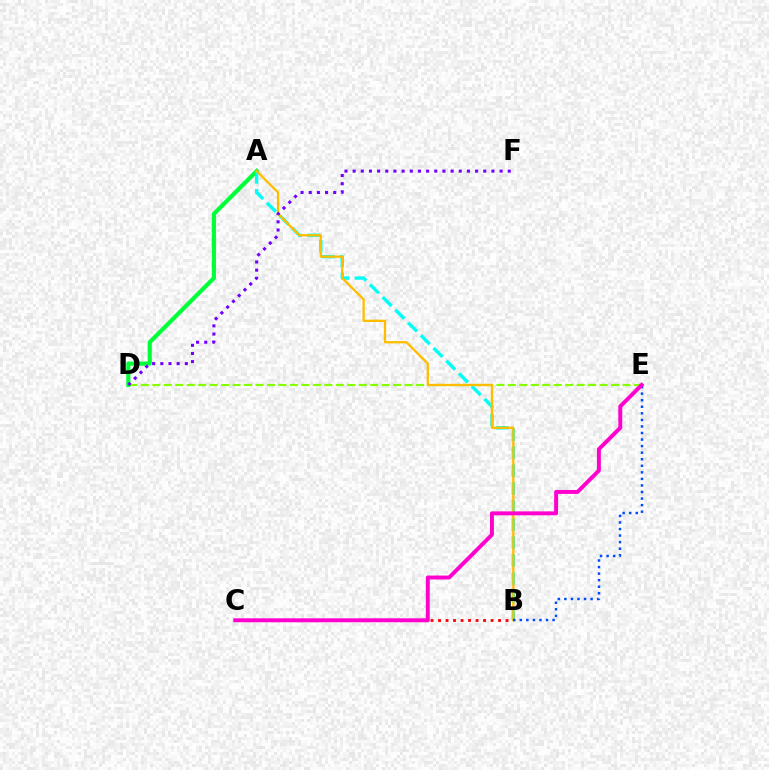{('D', 'E'): [{'color': '#84ff00', 'line_style': 'dashed', 'thickness': 1.56}], ('A', 'D'): [{'color': '#00ff39', 'line_style': 'solid', 'thickness': 2.98}], ('B', 'C'): [{'color': '#ff0000', 'line_style': 'dotted', 'thickness': 2.04}], ('A', 'B'): [{'color': '#00fff6', 'line_style': 'dashed', 'thickness': 2.44}, {'color': '#ffbd00', 'line_style': 'solid', 'thickness': 1.66}], ('B', 'E'): [{'color': '#004bff', 'line_style': 'dotted', 'thickness': 1.78}], ('C', 'E'): [{'color': '#ff00cf', 'line_style': 'solid', 'thickness': 2.83}], ('D', 'F'): [{'color': '#7200ff', 'line_style': 'dotted', 'thickness': 2.22}]}